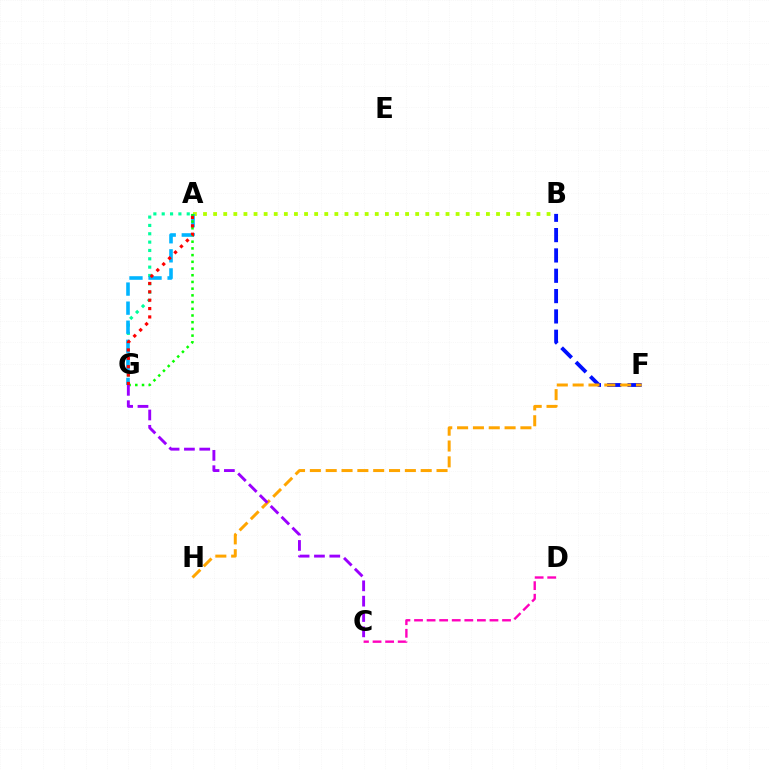{('A', 'G'): [{'color': '#00ff9d', 'line_style': 'dotted', 'thickness': 2.27}, {'color': '#00b5ff', 'line_style': 'dashed', 'thickness': 2.59}, {'color': '#08ff00', 'line_style': 'dotted', 'thickness': 1.82}, {'color': '#ff0000', 'line_style': 'dotted', 'thickness': 2.27}], ('B', 'F'): [{'color': '#0010ff', 'line_style': 'dashed', 'thickness': 2.76}], ('A', 'B'): [{'color': '#b3ff00', 'line_style': 'dotted', 'thickness': 2.75}], ('C', 'D'): [{'color': '#ff00bd', 'line_style': 'dashed', 'thickness': 1.71}], ('F', 'H'): [{'color': '#ffa500', 'line_style': 'dashed', 'thickness': 2.15}], ('C', 'G'): [{'color': '#9b00ff', 'line_style': 'dashed', 'thickness': 2.08}]}